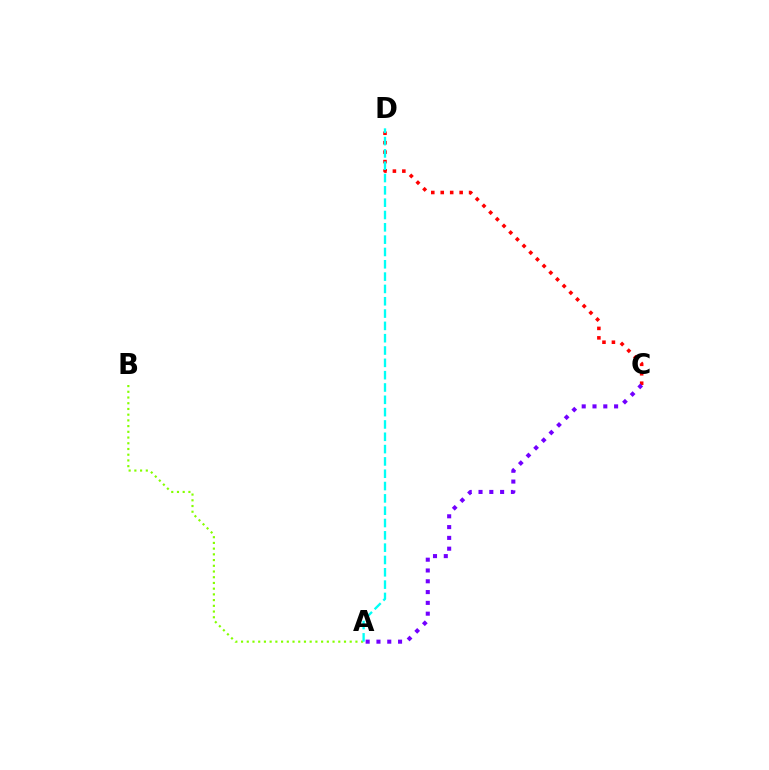{('C', 'D'): [{'color': '#ff0000', 'line_style': 'dotted', 'thickness': 2.57}], ('A', 'C'): [{'color': '#7200ff', 'line_style': 'dotted', 'thickness': 2.93}], ('A', 'B'): [{'color': '#84ff00', 'line_style': 'dotted', 'thickness': 1.55}], ('A', 'D'): [{'color': '#00fff6', 'line_style': 'dashed', 'thickness': 1.67}]}